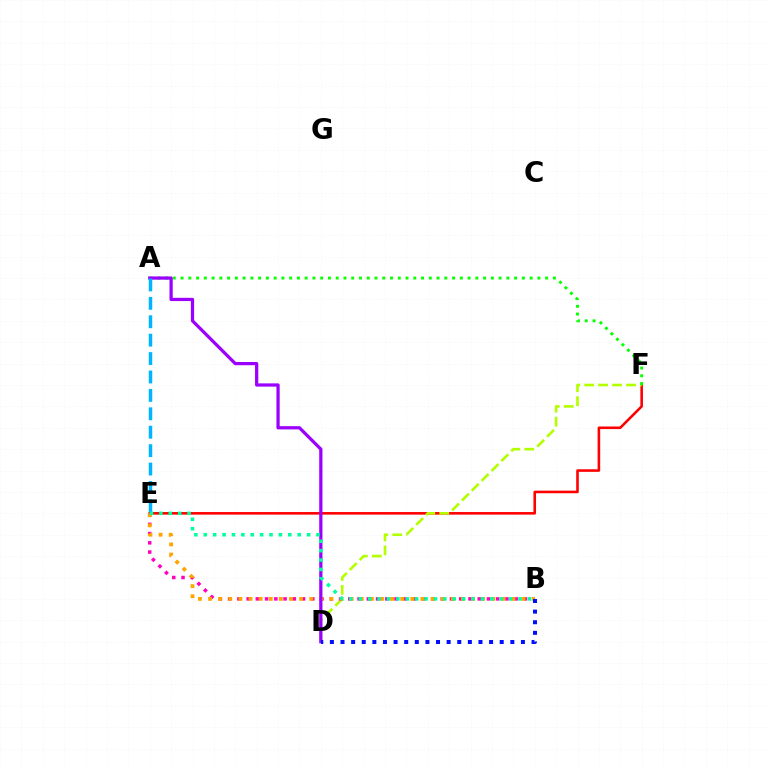{('E', 'F'): [{'color': '#ff0000', 'line_style': 'solid', 'thickness': 1.87}], ('D', 'F'): [{'color': '#b3ff00', 'line_style': 'dashed', 'thickness': 1.9}], ('B', 'E'): [{'color': '#ff00bd', 'line_style': 'dotted', 'thickness': 2.51}, {'color': '#ffa500', 'line_style': 'dotted', 'thickness': 2.75}, {'color': '#00ff9d', 'line_style': 'dotted', 'thickness': 2.55}], ('A', 'F'): [{'color': '#08ff00', 'line_style': 'dotted', 'thickness': 2.11}], ('A', 'D'): [{'color': '#9b00ff', 'line_style': 'solid', 'thickness': 2.34}], ('A', 'E'): [{'color': '#00b5ff', 'line_style': 'dashed', 'thickness': 2.5}], ('B', 'D'): [{'color': '#0010ff', 'line_style': 'dotted', 'thickness': 2.88}]}